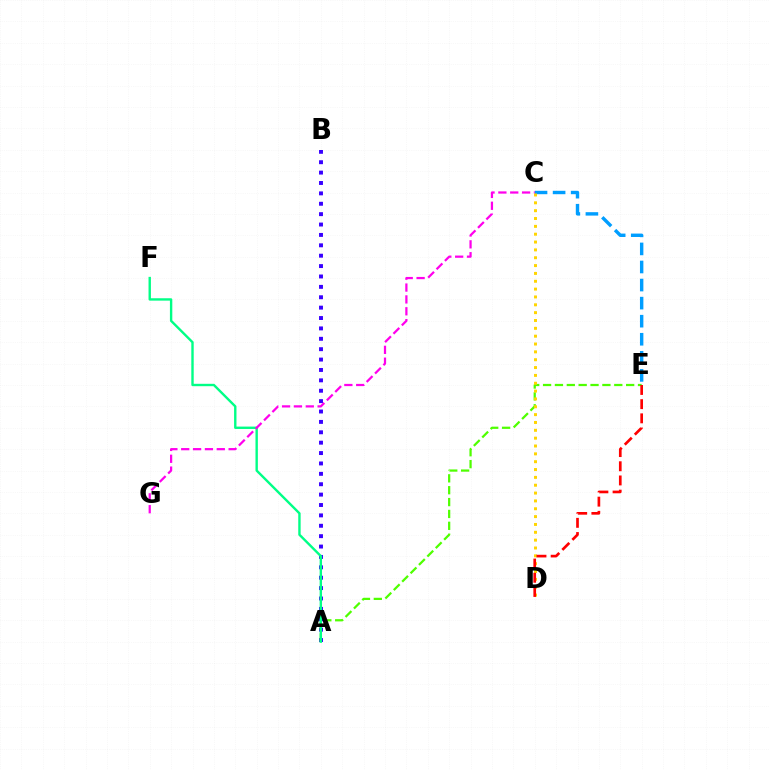{('A', 'B'): [{'color': '#3700ff', 'line_style': 'dotted', 'thickness': 2.82}], ('A', 'E'): [{'color': '#4fff00', 'line_style': 'dashed', 'thickness': 1.61}], ('A', 'F'): [{'color': '#00ff86', 'line_style': 'solid', 'thickness': 1.72}], ('C', 'E'): [{'color': '#009eff', 'line_style': 'dashed', 'thickness': 2.45}], ('C', 'G'): [{'color': '#ff00ed', 'line_style': 'dashed', 'thickness': 1.61}], ('C', 'D'): [{'color': '#ffd500', 'line_style': 'dotted', 'thickness': 2.13}], ('D', 'E'): [{'color': '#ff0000', 'line_style': 'dashed', 'thickness': 1.93}]}